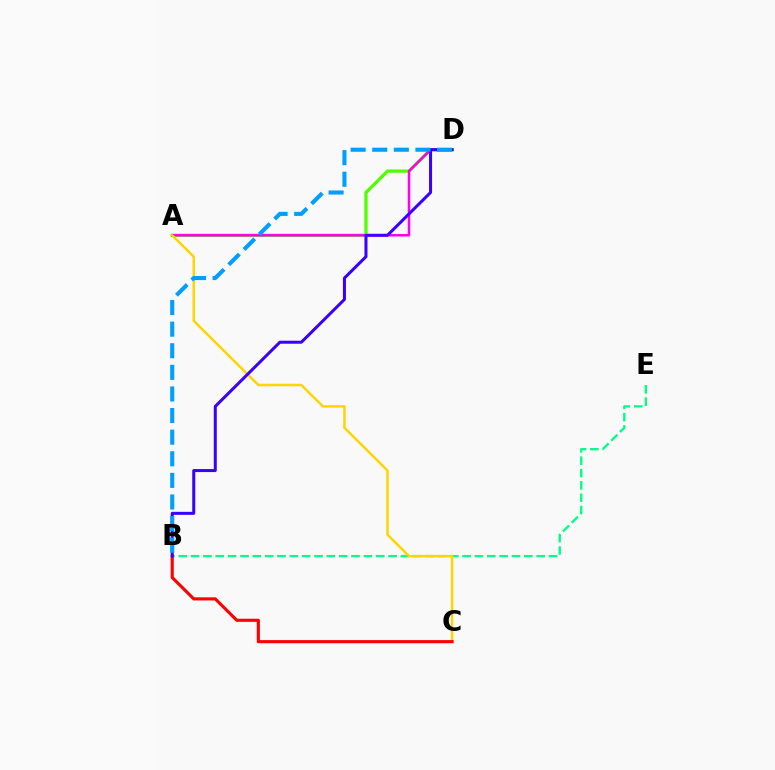{('A', 'D'): [{'color': '#4fff00', 'line_style': 'solid', 'thickness': 2.35}, {'color': '#ff00ed', 'line_style': 'solid', 'thickness': 1.81}], ('B', 'E'): [{'color': '#00ff86', 'line_style': 'dashed', 'thickness': 1.68}], ('A', 'C'): [{'color': '#ffd500', 'line_style': 'solid', 'thickness': 1.78}], ('B', 'C'): [{'color': '#ff0000', 'line_style': 'solid', 'thickness': 2.25}], ('B', 'D'): [{'color': '#3700ff', 'line_style': 'solid', 'thickness': 2.17}, {'color': '#009eff', 'line_style': 'dashed', 'thickness': 2.93}]}